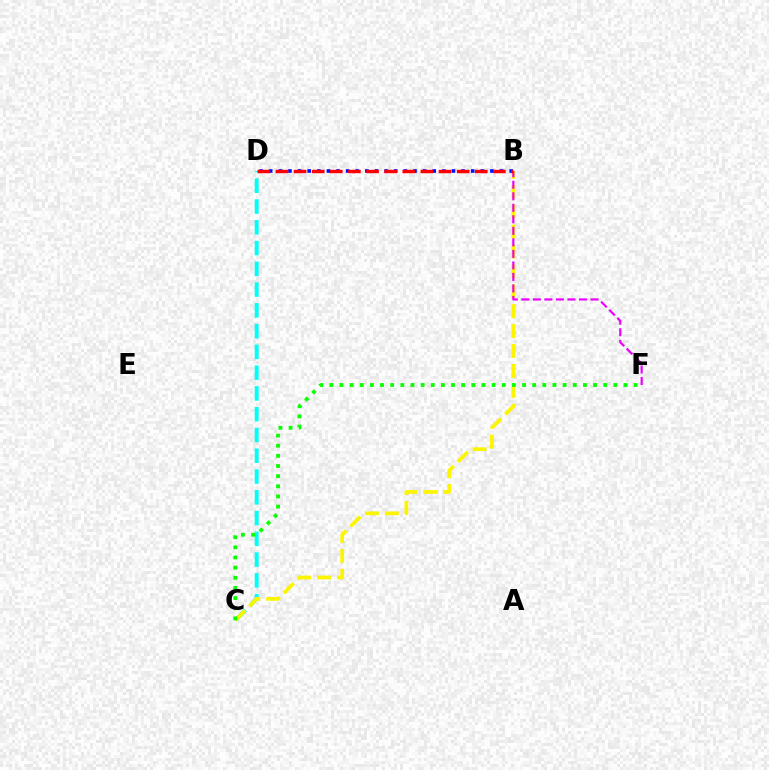{('C', 'D'): [{'color': '#00fff6', 'line_style': 'dashed', 'thickness': 2.82}], ('B', 'C'): [{'color': '#fcf500', 'line_style': 'dashed', 'thickness': 2.7}], ('B', 'F'): [{'color': '#ee00ff', 'line_style': 'dashed', 'thickness': 1.56}], ('C', 'F'): [{'color': '#08ff00', 'line_style': 'dotted', 'thickness': 2.76}], ('B', 'D'): [{'color': '#0010ff', 'line_style': 'dotted', 'thickness': 2.61}, {'color': '#ff0000', 'line_style': 'dashed', 'thickness': 2.46}]}